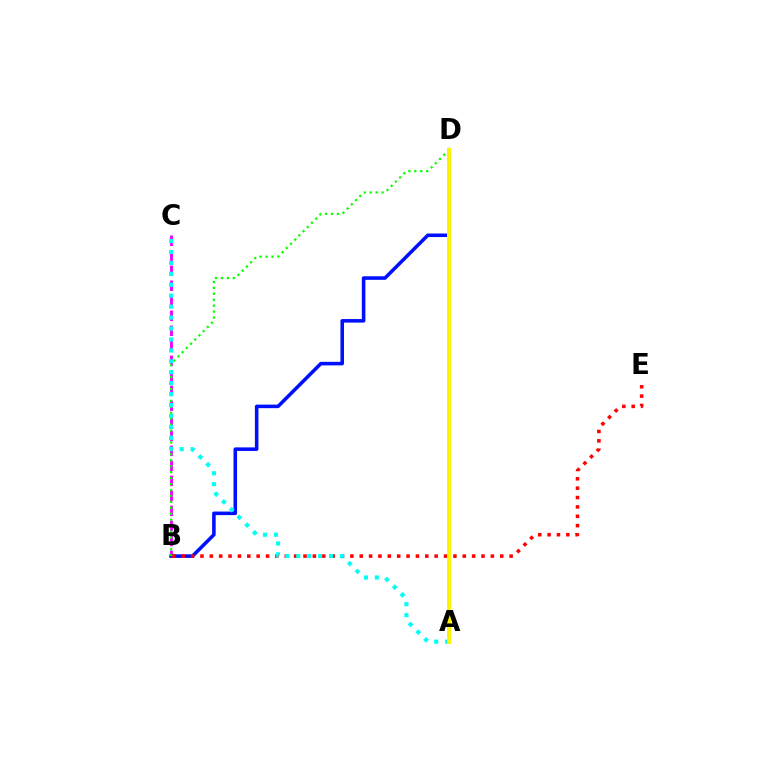{('B', 'C'): [{'color': '#ee00ff', 'line_style': 'dashed', 'thickness': 2.04}], ('B', 'D'): [{'color': '#0010ff', 'line_style': 'solid', 'thickness': 2.56}, {'color': '#08ff00', 'line_style': 'dotted', 'thickness': 1.61}], ('B', 'E'): [{'color': '#ff0000', 'line_style': 'dotted', 'thickness': 2.55}], ('A', 'C'): [{'color': '#00fff6', 'line_style': 'dotted', 'thickness': 2.97}], ('A', 'D'): [{'color': '#fcf500', 'line_style': 'solid', 'thickness': 2.86}]}